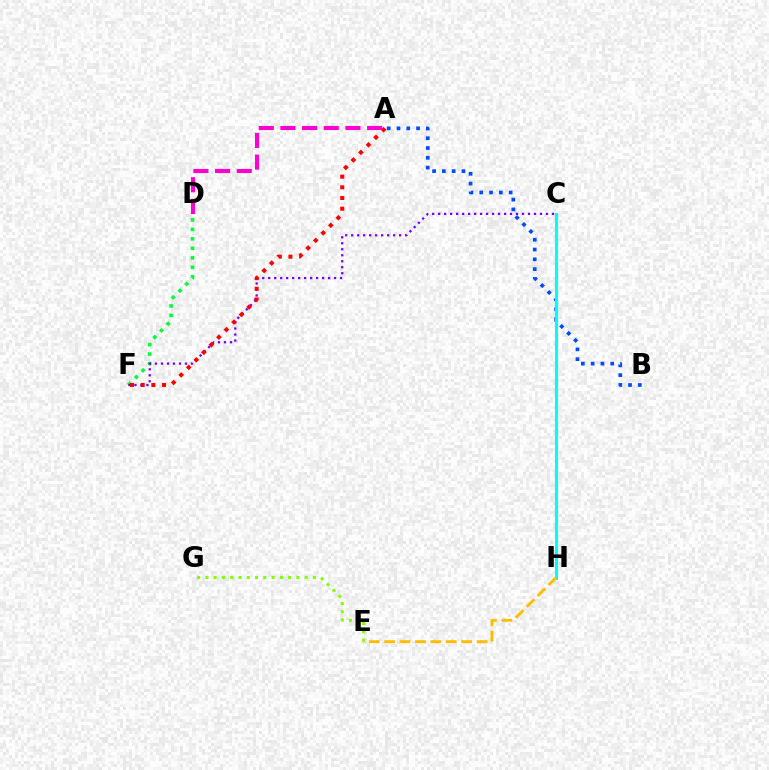{('D', 'F'): [{'color': '#00ff39', 'line_style': 'dotted', 'thickness': 2.58}], ('C', 'F'): [{'color': '#7200ff', 'line_style': 'dotted', 'thickness': 1.63}], ('E', 'G'): [{'color': '#84ff00', 'line_style': 'dotted', 'thickness': 2.25}], ('A', 'F'): [{'color': '#ff0000', 'line_style': 'dotted', 'thickness': 2.9}], ('A', 'B'): [{'color': '#004bff', 'line_style': 'dotted', 'thickness': 2.66}], ('C', 'H'): [{'color': '#00fff6', 'line_style': 'solid', 'thickness': 2.23}], ('E', 'H'): [{'color': '#ffbd00', 'line_style': 'dashed', 'thickness': 2.09}], ('A', 'D'): [{'color': '#ff00cf', 'line_style': 'dashed', 'thickness': 2.94}]}